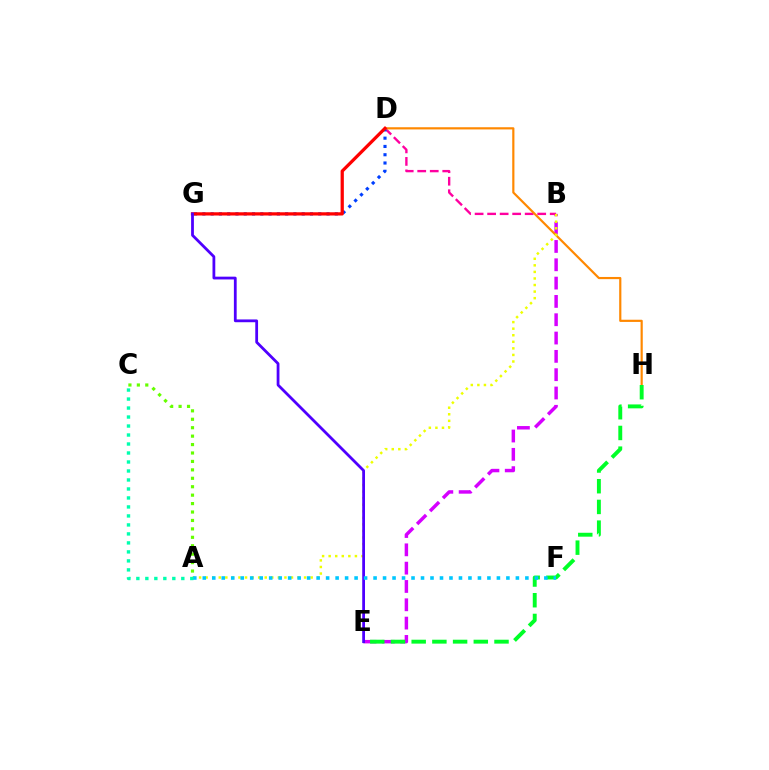{('B', 'E'): [{'color': '#d600ff', 'line_style': 'dashed', 'thickness': 2.49}], ('B', 'D'): [{'color': '#ff00a0', 'line_style': 'dashed', 'thickness': 1.7}], ('D', 'G'): [{'color': '#003fff', 'line_style': 'dotted', 'thickness': 2.25}, {'color': '#ff0000', 'line_style': 'solid', 'thickness': 2.33}], ('D', 'H'): [{'color': '#ff8800', 'line_style': 'solid', 'thickness': 1.57}], ('A', 'B'): [{'color': '#eeff00', 'line_style': 'dotted', 'thickness': 1.78}], ('E', 'H'): [{'color': '#00ff27', 'line_style': 'dashed', 'thickness': 2.81}], ('E', 'G'): [{'color': '#4f00ff', 'line_style': 'solid', 'thickness': 2.0}], ('A', 'F'): [{'color': '#00c7ff', 'line_style': 'dotted', 'thickness': 2.58}], ('A', 'C'): [{'color': '#00ffaf', 'line_style': 'dotted', 'thickness': 2.44}, {'color': '#66ff00', 'line_style': 'dotted', 'thickness': 2.29}]}